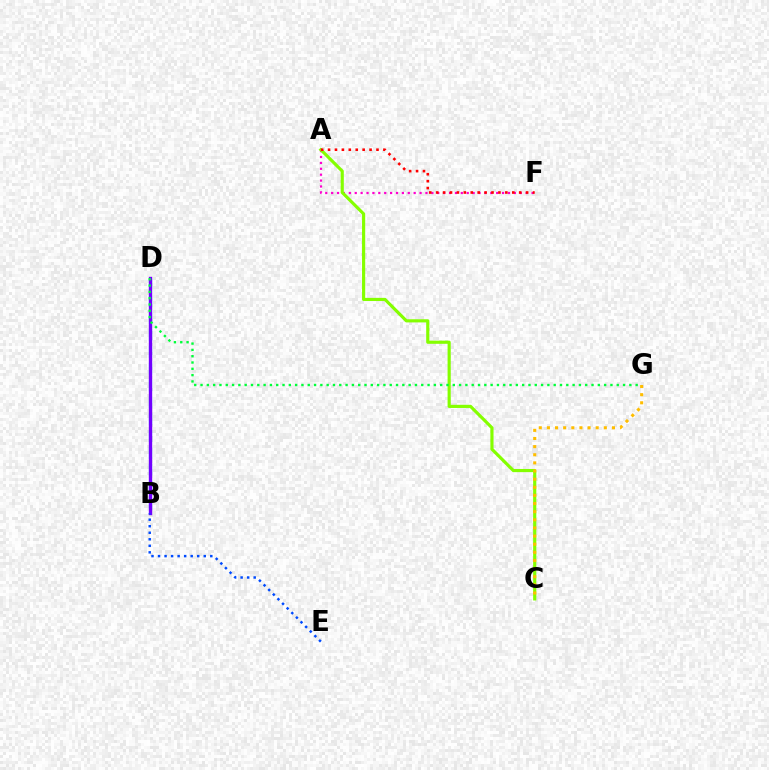{('B', 'D'): [{'color': '#00fff6', 'line_style': 'dashed', 'thickness': 2.29}, {'color': '#7200ff', 'line_style': 'solid', 'thickness': 2.42}], ('A', 'F'): [{'color': '#ff00cf', 'line_style': 'dotted', 'thickness': 1.6}, {'color': '#ff0000', 'line_style': 'dotted', 'thickness': 1.88}], ('A', 'C'): [{'color': '#84ff00', 'line_style': 'solid', 'thickness': 2.28}], ('D', 'G'): [{'color': '#00ff39', 'line_style': 'dotted', 'thickness': 1.71}], ('C', 'G'): [{'color': '#ffbd00', 'line_style': 'dotted', 'thickness': 2.21}], ('B', 'E'): [{'color': '#004bff', 'line_style': 'dotted', 'thickness': 1.78}]}